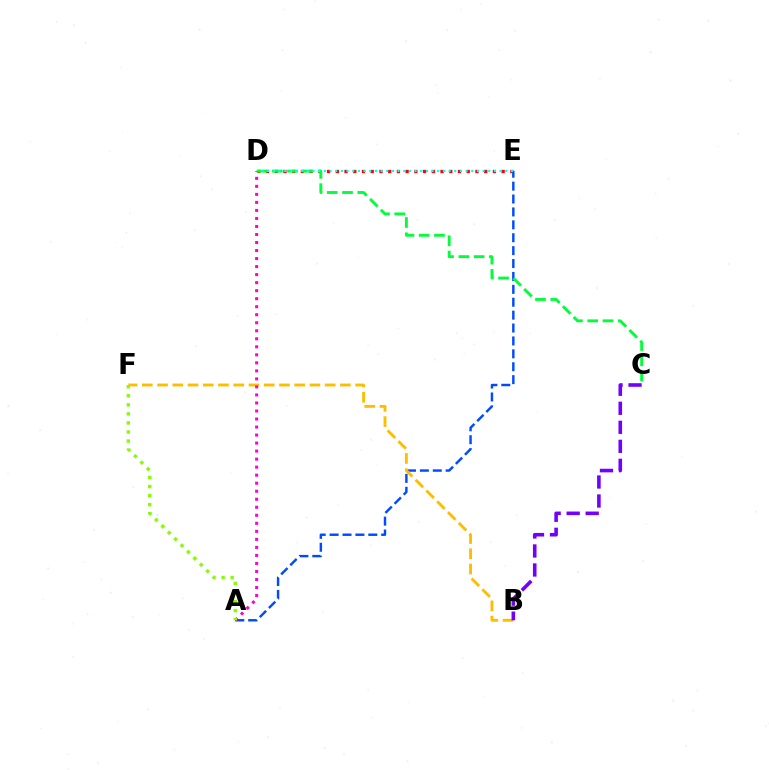{('D', 'E'): [{'color': '#ff0000', 'line_style': 'dotted', 'thickness': 2.37}, {'color': '#00fff6', 'line_style': 'dotted', 'thickness': 1.54}], ('A', 'E'): [{'color': '#004bff', 'line_style': 'dashed', 'thickness': 1.75}], ('C', 'D'): [{'color': '#00ff39', 'line_style': 'dashed', 'thickness': 2.07}], ('B', 'F'): [{'color': '#ffbd00', 'line_style': 'dashed', 'thickness': 2.07}], ('A', 'D'): [{'color': '#ff00cf', 'line_style': 'dotted', 'thickness': 2.18}], ('B', 'C'): [{'color': '#7200ff', 'line_style': 'dashed', 'thickness': 2.58}], ('A', 'F'): [{'color': '#84ff00', 'line_style': 'dotted', 'thickness': 2.46}]}